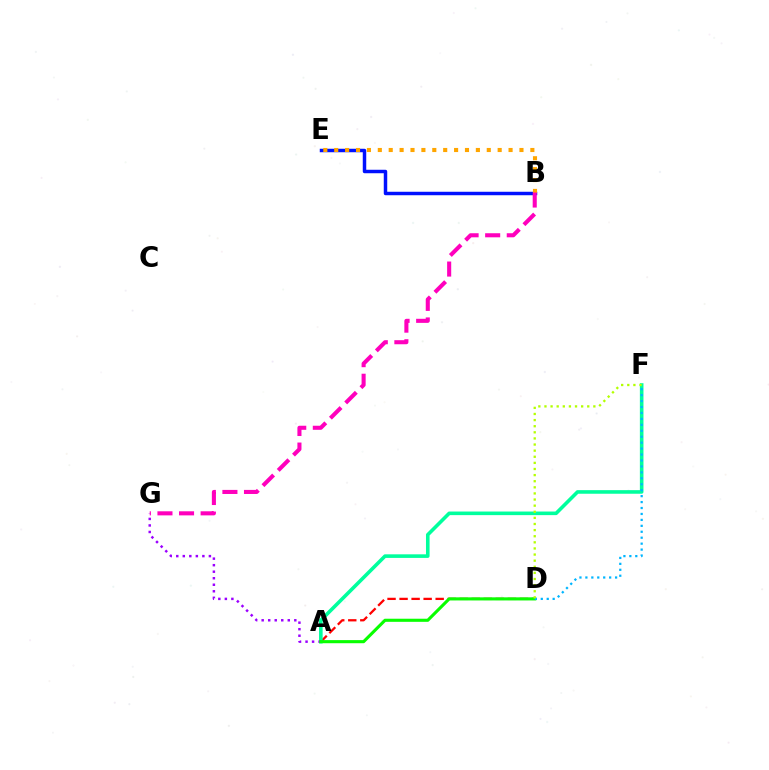{('A', 'D'): [{'color': '#ff0000', 'line_style': 'dashed', 'thickness': 1.63}, {'color': '#08ff00', 'line_style': 'solid', 'thickness': 2.23}], ('A', 'F'): [{'color': '#00ff9d', 'line_style': 'solid', 'thickness': 2.59}], ('B', 'E'): [{'color': '#0010ff', 'line_style': 'solid', 'thickness': 2.5}, {'color': '#ffa500', 'line_style': 'dotted', 'thickness': 2.96}], ('A', 'G'): [{'color': '#9b00ff', 'line_style': 'dotted', 'thickness': 1.77}], ('B', 'G'): [{'color': '#ff00bd', 'line_style': 'dashed', 'thickness': 2.93}], ('D', 'F'): [{'color': '#00b5ff', 'line_style': 'dotted', 'thickness': 1.61}, {'color': '#b3ff00', 'line_style': 'dotted', 'thickness': 1.66}]}